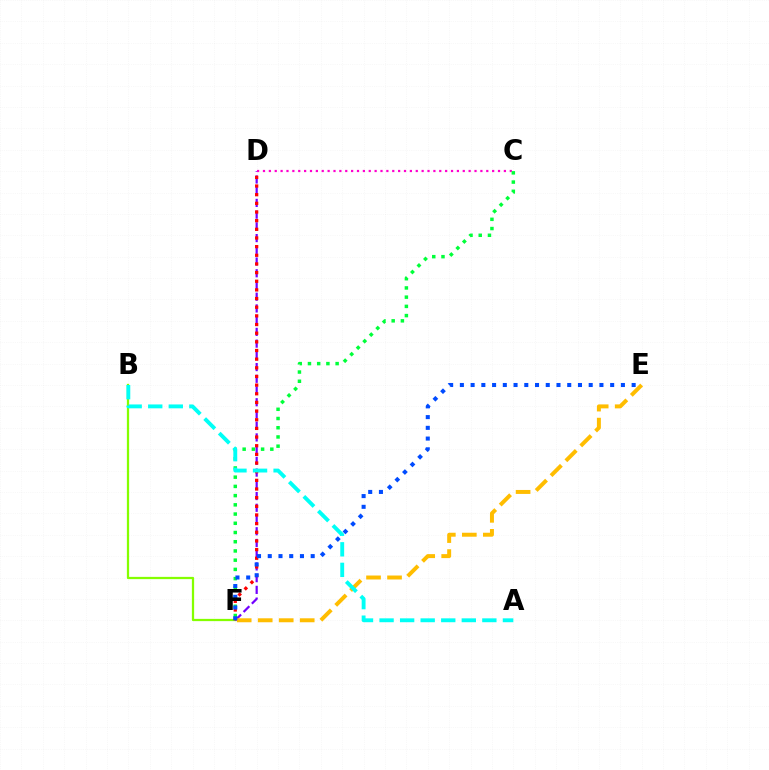{('B', 'F'): [{'color': '#84ff00', 'line_style': 'solid', 'thickness': 1.63}], ('D', 'F'): [{'color': '#7200ff', 'line_style': 'dashed', 'thickness': 1.59}, {'color': '#ff0000', 'line_style': 'dotted', 'thickness': 2.35}], ('C', 'D'): [{'color': '#ff00cf', 'line_style': 'dotted', 'thickness': 1.6}], ('C', 'F'): [{'color': '#00ff39', 'line_style': 'dotted', 'thickness': 2.51}], ('E', 'F'): [{'color': '#ffbd00', 'line_style': 'dashed', 'thickness': 2.85}, {'color': '#004bff', 'line_style': 'dotted', 'thickness': 2.92}], ('A', 'B'): [{'color': '#00fff6', 'line_style': 'dashed', 'thickness': 2.79}]}